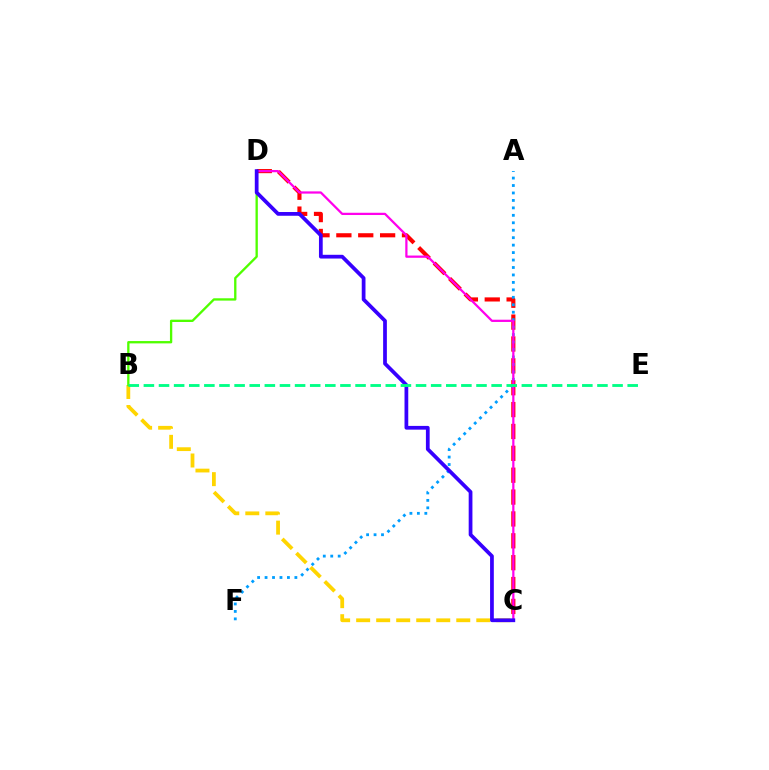{('C', 'D'): [{'color': '#ff0000', 'line_style': 'dashed', 'thickness': 2.97}, {'color': '#ff00ed', 'line_style': 'solid', 'thickness': 1.62}, {'color': '#3700ff', 'line_style': 'solid', 'thickness': 2.7}], ('B', 'C'): [{'color': '#ffd500', 'line_style': 'dashed', 'thickness': 2.72}], ('B', 'D'): [{'color': '#4fff00', 'line_style': 'solid', 'thickness': 1.68}], ('A', 'F'): [{'color': '#009eff', 'line_style': 'dotted', 'thickness': 2.03}], ('B', 'E'): [{'color': '#00ff86', 'line_style': 'dashed', 'thickness': 2.05}]}